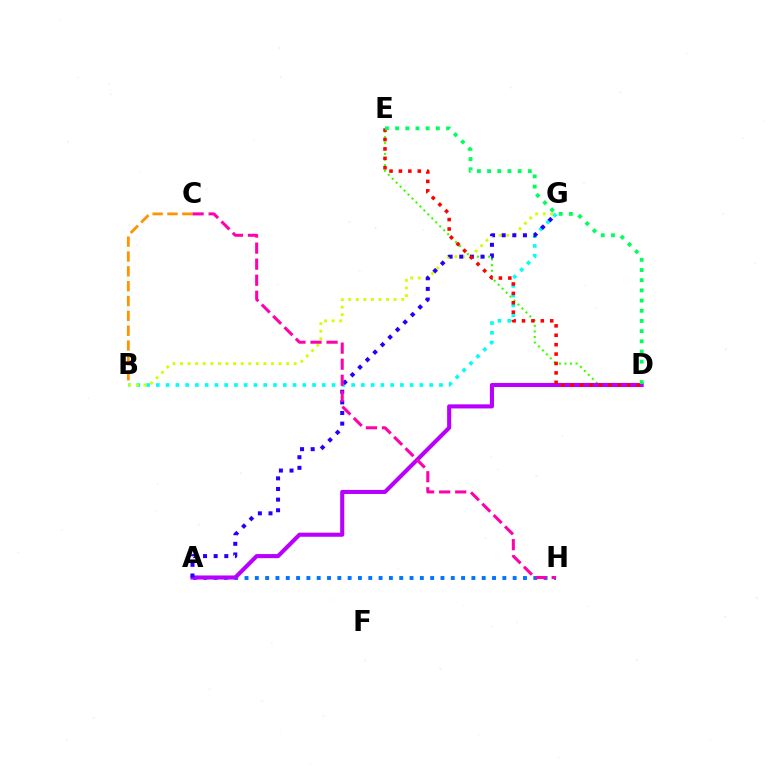{('D', 'E'): [{'color': '#3dff00', 'line_style': 'dotted', 'thickness': 1.52}, {'color': '#ff0000', 'line_style': 'dotted', 'thickness': 2.56}, {'color': '#00ff5c', 'line_style': 'dotted', 'thickness': 2.77}], ('B', 'G'): [{'color': '#00fff6', 'line_style': 'dotted', 'thickness': 2.65}, {'color': '#d1ff00', 'line_style': 'dotted', 'thickness': 2.06}], ('A', 'H'): [{'color': '#0074ff', 'line_style': 'dotted', 'thickness': 2.8}], ('A', 'D'): [{'color': '#b900ff', 'line_style': 'solid', 'thickness': 2.94}], ('A', 'G'): [{'color': '#2500ff', 'line_style': 'dotted', 'thickness': 2.89}], ('B', 'C'): [{'color': '#ff9400', 'line_style': 'dashed', 'thickness': 2.02}], ('C', 'H'): [{'color': '#ff00ac', 'line_style': 'dashed', 'thickness': 2.18}]}